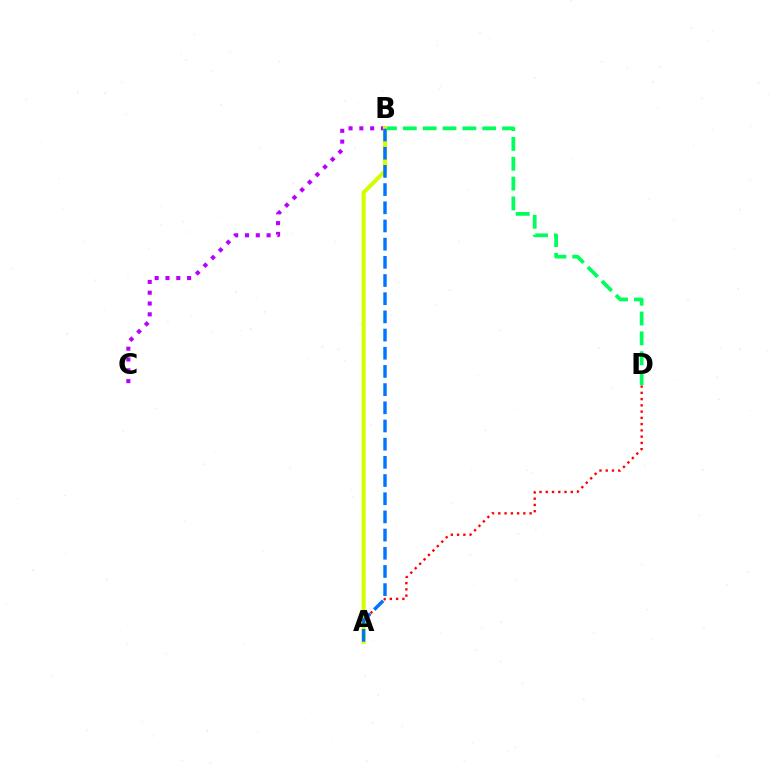{('B', 'C'): [{'color': '#b900ff', 'line_style': 'dotted', 'thickness': 2.94}], ('B', 'D'): [{'color': '#00ff5c', 'line_style': 'dashed', 'thickness': 2.7}], ('A', 'D'): [{'color': '#ff0000', 'line_style': 'dotted', 'thickness': 1.7}], ('A', 'B'): [{'color': '#d1ff00', 'line_style': 'solid', 'thickness': 2.95}, {'color': '#0074ff', 'line_style': 'dashed', 'thickness': 2.47}]}